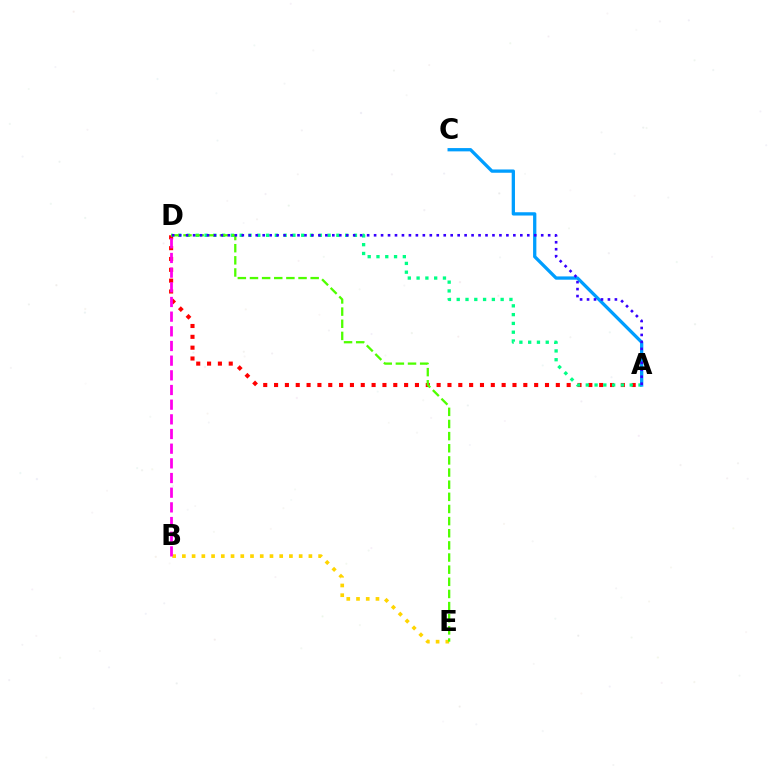{('A', 'D'): [{'color': '#ff0000', 'line_style': 'dotted', 'thickness': 2.94}, {'color': '#00ff86', 'line_style': 'dotted', 'thickness': 2.39}, {'color': '#3700ff', 'line_style': 'dotted', 'thickness': 1.89}], ('B', 'E'): [{'color': '#ffd500', 'line_style': 'dotted', 'thickness': 2.64}], ('A', 'C'): [{'color': '#009eff', 'line_style': 'solid', 'thickness': 2.37}], ('D', 'E'): [{'color': '#4fff00', 'line_style': 'dashed', 'thickness': 1.65}], ('B', 'D'): [{'color': '#ff00ed', 'line_style': 'dashed', 'thickness': 1.99}]}